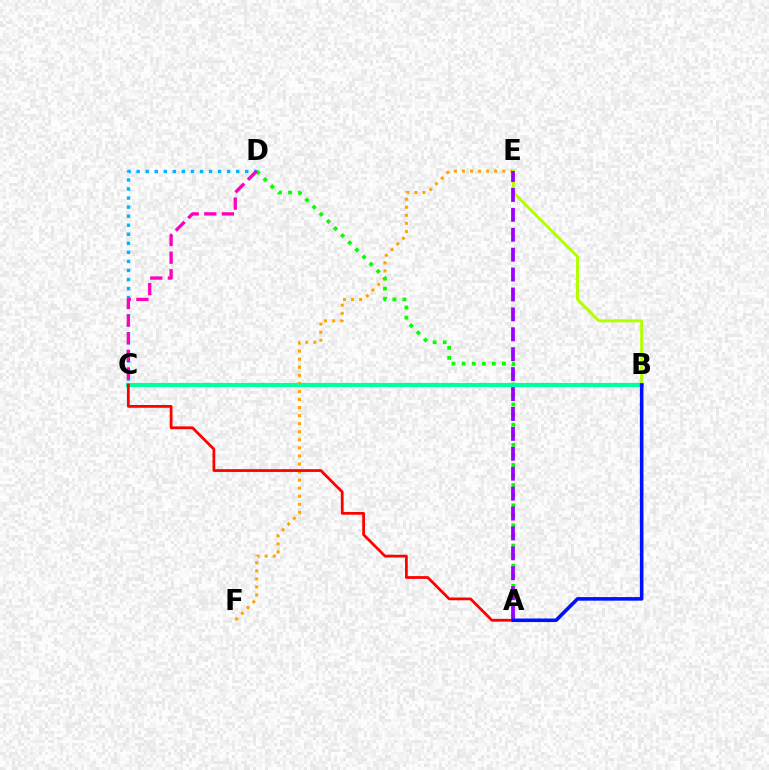{('E', 'F'): [{'color': '#ffa500', 'line_style': 'dotted', 'thickness': 2.19}], ('B', 'E'): [{'color': '#b3ff00', 'line_style': 'solid', 'thickness': 2.14}], ('C', 'D'): [{'color': '#00b5ff', 'line_style': 'dotted', 'thickness': 2.46}, {'color': '#ff00bd', 'line_style': 'dashed', 'thickness': 2.39}], ('A', 'D'): [{'color': '#08ff00', 'line_style': 'dotted', 'thickness': 2.74}], ('B', 'C'): [{'color': '#00ff9d', 'line_style': 'solid', 'thickness': 2.97}], ('A', 'E'): [{'color': '#9b00ff', 'line_style': 'dashed', 'thickness': 2.7}], ('A', 'C'): [{'color': '#ff0000', 'line_style': 'solid', 'thickness': 1.99}], ('A', 'B'): [{'color': '#0010ff', 'line_style': 'solid', 'thickness': 2.57}]}